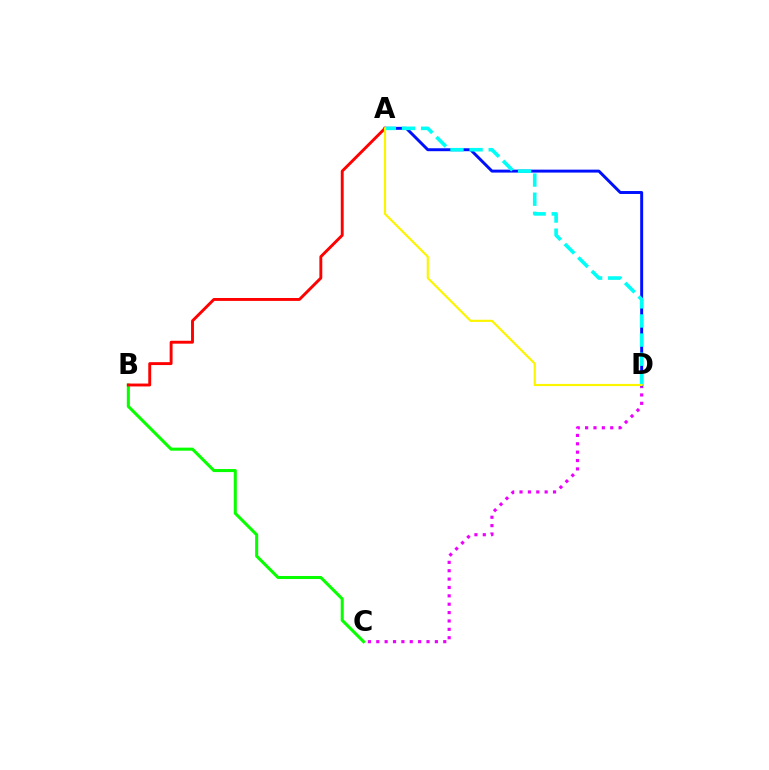{('B', 'C'): [{'color': '#08ff00', 'line_style': 'solid', 'thickness': 2.2}], ('C', 'D'): [{'color': '#ee00ff', 'line_style': 'dotted', 'thickness': 2.27}], ('A', 'D'): [{'color': '#0010ff', 'line_style': 'solid', 'thickness': 2.12}, {'color': '#00fff6', 'line_style': 'dashed', 'thickness': 2.6}, {'color': '#fcf500', 'line_style': 'solid', 'thickness': 1.56}], ('A', 'B'): [{'color': '#ff0000', 'line_style': 'solid', 'thickness': 2.09}]}